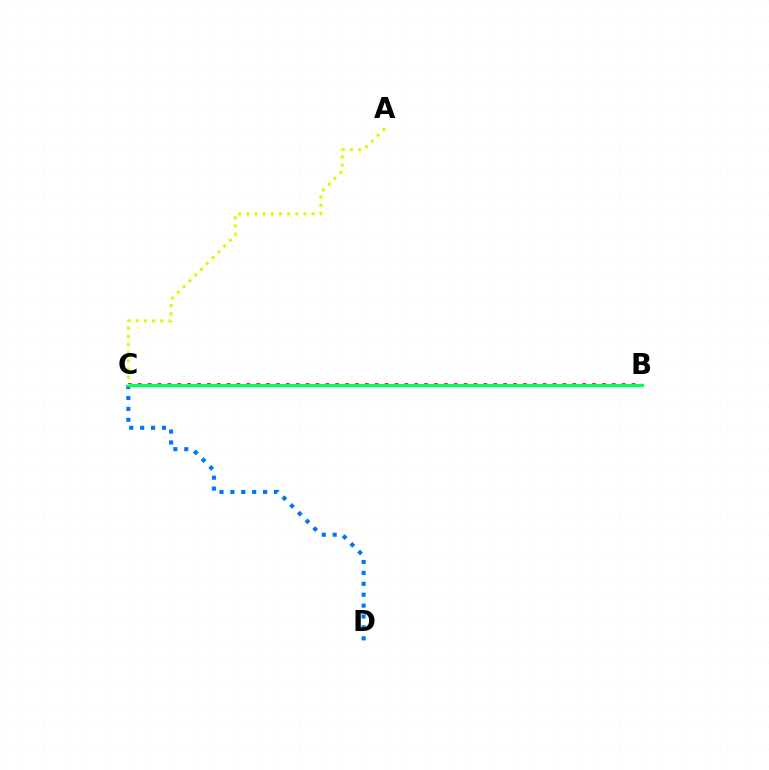{('B', 'C'): [{'color': '#ff0000', 'line_style': 'dotted', 'thickness': 2.68}, {'color': '#b900ff', 'line_style': 'dotted', 'thickness': 2.19}, {'color': '#00ff5c', 'line_style': 'solid', 'thickness': 2.21}], ('C', 'D'): [{'color': '#0074ff', 'line_style': 'dotted', 'thickness': 2.96}], ('A', 'C'): [{'color': '#d1ff00', 'line_style': 'dotted', 'thickness': 2.22}]}